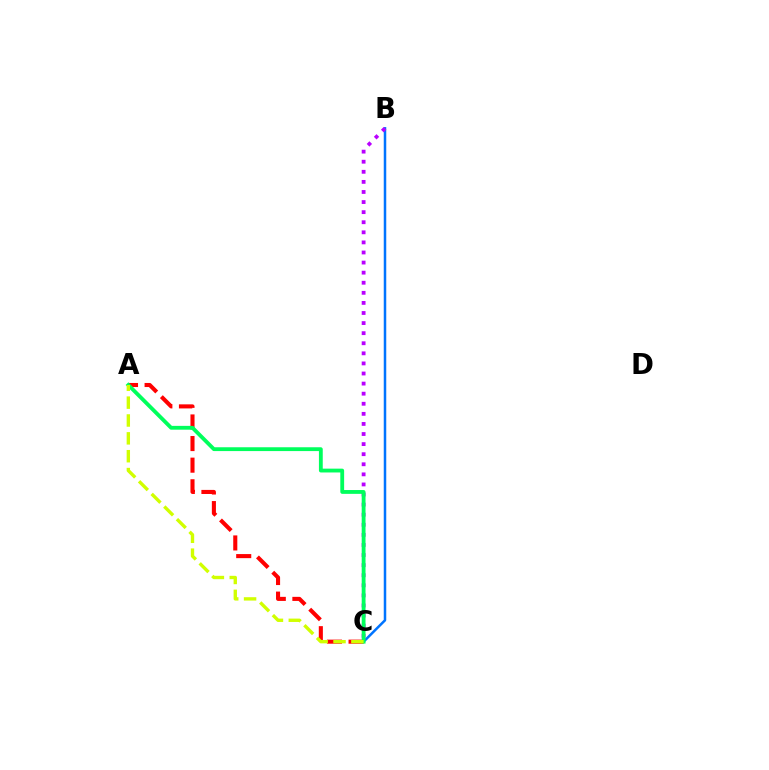{('B', 'C'): [{'color': '#0074ff', 'line_style': 'solid', 'thickness': 1.81}, {'color': '#b900ff', 'line_style': 'dotted', 'thickness': 2.74}], ('A', 'C'): [{'color': '#ff0000', 'line_style': 'dashed', 'thickness': 2.94}, {'color': '#00ff5c', 'line_style': 'solid', 'thickness': 2.75}, {'color': '#d1ff00', 'line_style': 'dashed', 'thickness': 2.43}]}